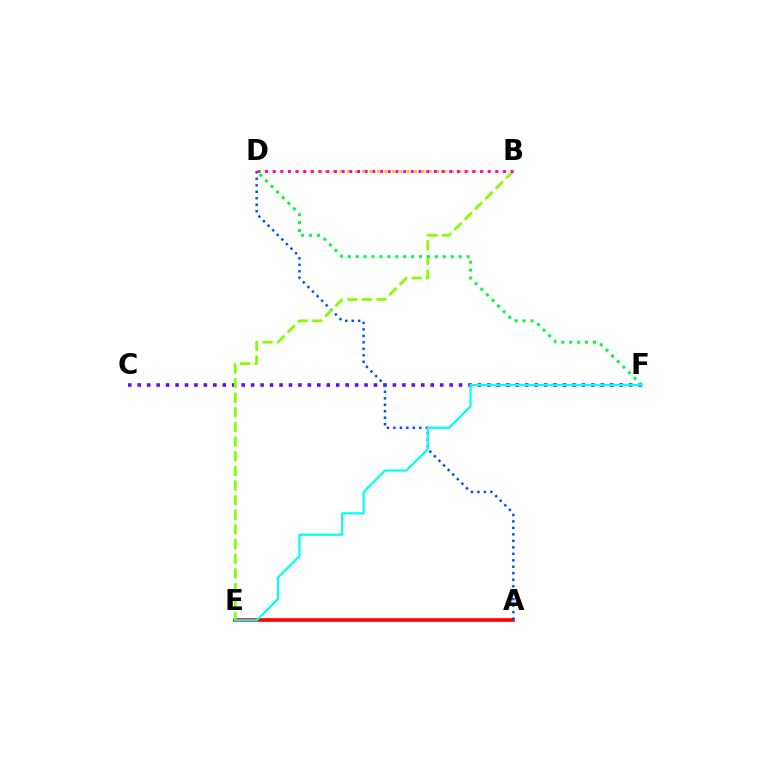{('A', 'E'): [{'color': '#ff0000', 'line_style': 'solid', 'thickness': 2.61}], ('C', 'F'): [{'color': '#7200ff', 'line_style': 'dotted', 'thickness': 2.57}], ('B', 'D'): [{'color': '#ffbd00', 'line_style': 'dotted', 'thickness': 2.02}, {'color': '#ff00cf', 'line_style': 'dotted', 'thickness': 2.09}], ('A', 'D'): [{'color': '#004bff', 'line_style': 'dotted', 'thickness': 1.76}], ('B', 'E'): [{'color': '#84ff00', 'line_style': 'dashed', 'thickness': 1.99}], ('D', 'F'): [{'color': '#00ff39', 'line_style': 'dotted', 'thickness': 2.15}], ('E', 'F'): [{'color': '#00fff6', 'line_style': 'solid', 'thickness': 1.58}]}